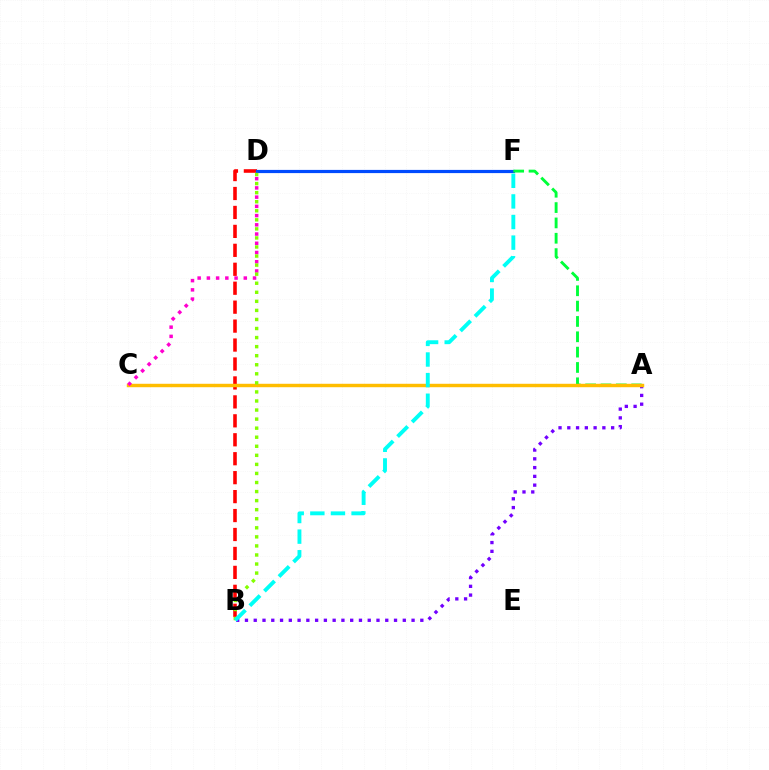{('A', 'B'): [{'color': '#7200ff', 'line_style': 'dotted', 'thickness': 2.38}], ('B', 'D'): [{'color': '#ff0000', 'line_style': 'dashed', 'thickness': 2.57}, {'color': '#84ff00', 'line_style': 'dotted', 'thickness': 2.46}], ('D', 'F'): [{'color': '#004bff', 'line_style': 'solid', 'thickness': 2.3}], ('A', 'F'): [{'color': '#00ff39', 'line_style': 'dashed', 'thickness': 2.08}], ('A', 'C'): [{'color': '#ffbd00', 'line_style': 'solid', 'thickness': 2.47}], ('C', 'D'): [{'color': '#ff00cf', 'line_style': 'dotted', 'thickness': 2.51}], ('B', 'F'): [{'color': '#00fff6', 'line_style': 'dashed', 'thickness': 2.8}]}